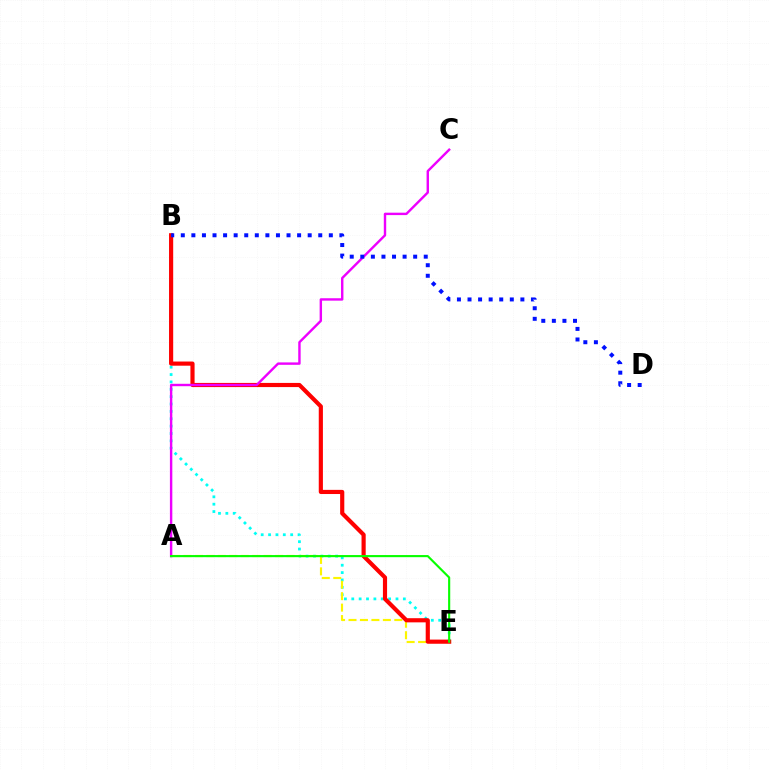{('B', 'E'): [{'color': '#00fff6', 'line_style': 'dotted', 'thickness': 2.0}, {'color': '#ff0000', 'line_style': 'solid', 'thickness': 2.99}], ('A', 'E'): [{'color': '#fcf500', 'line_style': 'dashed', 'thickness': 1.56}, {'color': '#08ff00', 'line_style': 'solid', 'thickness': 1.53}], ('A', 'C'): [{'color': '#ee00ff', 'line_style': 'solid', 'thickness': 1.73}], ('B', 'D'): [{'color': '#0010ff', 'line_style': 'dotted', 'thickness': 2.87}]}